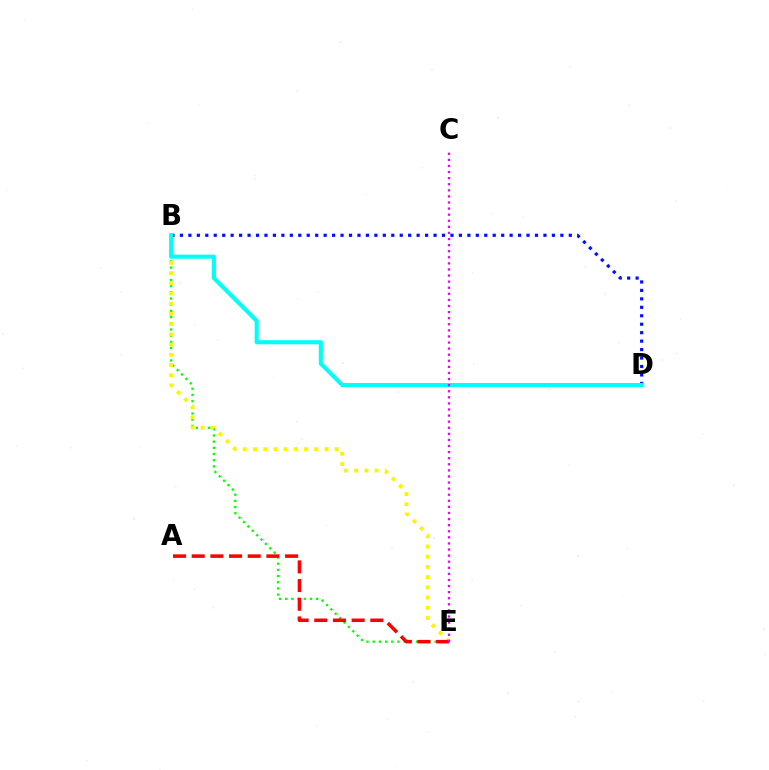{('B', 'D'): [{'color': '#0010ff', 'line_style': 'dotted', 'thickness': 2.3}, {'color': '#00fff6', 'line_style': 'solid', 'thickness': 2.93}], ('B', 'E'): [{'color': '#08ff00', 'line_style': 'dotted', 'thickness': 1.68}, {'color': '#fcf500', 'line_style': 'dotted', 'thickness': 2.77}], ('A', 'E'): [{'color': '#ff0000', 'line_style': 'dashed', 'thickness': 2.54}], ('C', 'E'): [{'color': '#ee00ff', 'line_style': 'dotted', 'thickness': 1.65}]}